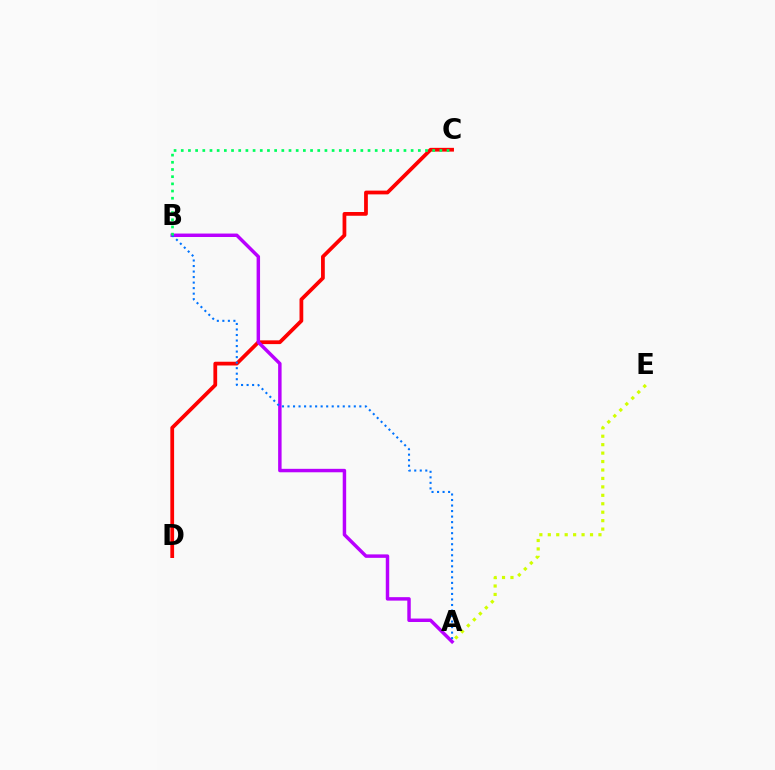{('A', 'E'): [{'color': '#d1ff00', 'line_style': 'dotted', 'thickness': 2.29}], ('C', 'D'): [{'color': '#ff0000', 'line_style': 'solid', 'thickness': 2.7}], ('A', 'B'): [{'color': '#b900ff', 'line_style': 'solid', 'thickness': 2.49}, {'color': '#0074ff', 'line_style': 'dotted', 'thickness': 1.5}], ('B', 'C'): [{'color': '#00ff5c', 'line_style': 'dotted', 'thickness': 1.95}]}